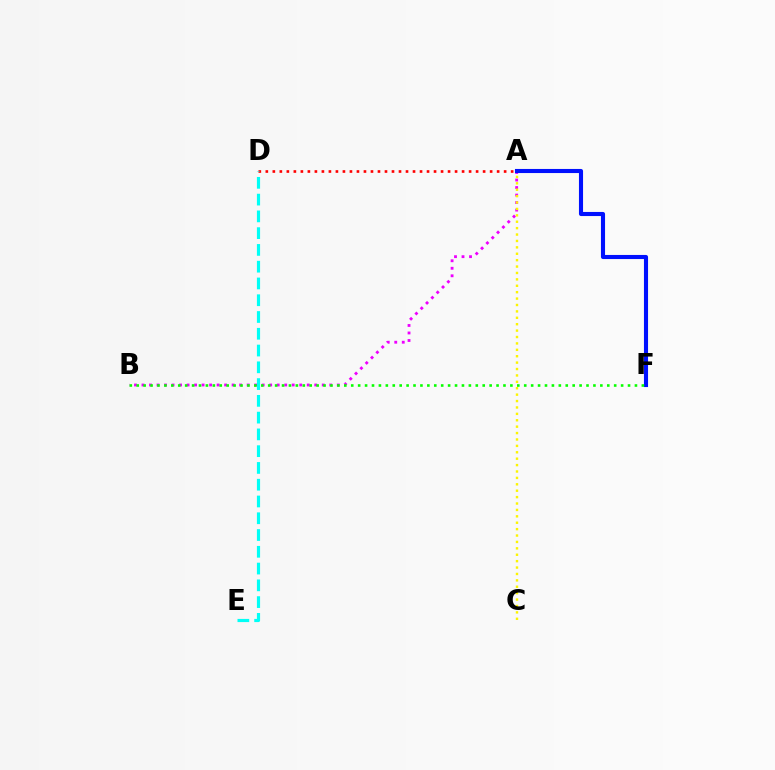{('A', 'B'): [{'color': '#ee00ff', 'line_style': 'dotted', 'thickness': 2.04}], ('A', 'C'): [{'color': '#fcf500', 'line_style': 'dotted', 'thickness': 1.74}], ('A', 'D'): [{'color': '#ff0000', 'line_style': 'dotted', 'thickness': 1.9}], ('D', 'E'): [{'color': '#00fff6', 'line_style': 'dashed', 'thickness': 2.28}], ('A', 'F'): [{'color': '#0010ff', 'line_style': 'solid', 'thickness': 2.95}], ('B', 'F'): [{'color': '#08ff00', 'line_style': 'dotted', 'thickness': 1.88}]}